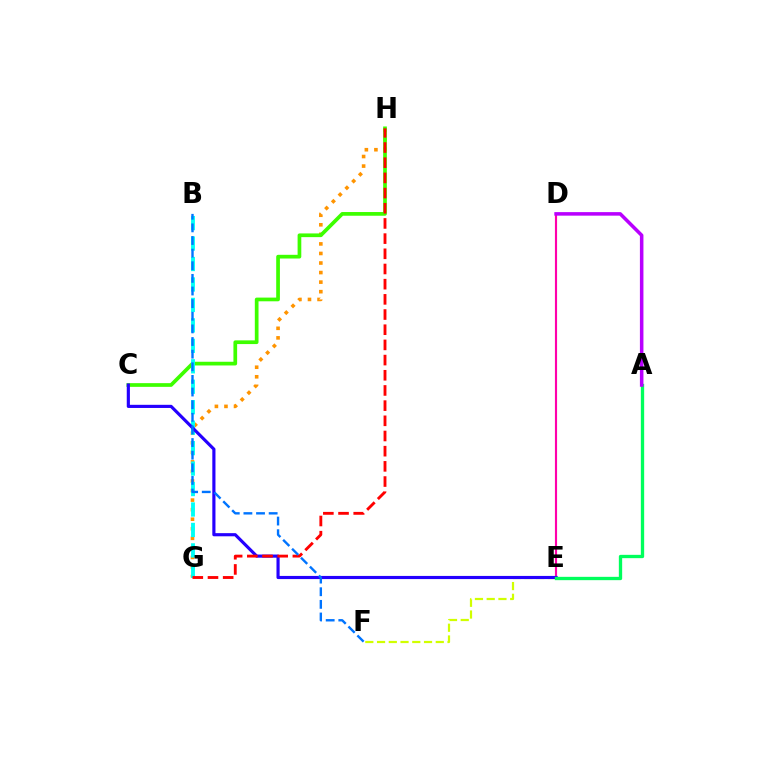{('G', 'H'): [{'color': '#ff9400', 'line_style': 'dotted', 'thickness': 2.6}, {'color': '#ff0000', 'line_style': 'dashed', 'thickness': 2.06}], ('C', 'H'): [{'color': '#3dff00', 'line_style': 'solid', 'thickness': 2.67}], ('D', 'E'): [{'color': '#ff00ac', 'line_style': 'solid', 'thickness': 1.54}], ('E', 'F'): [{'color': '#d1ff00', 'line_style': 'dashed', 'thickness': 1.6}], ('B', 'G'): [{'color': '#00fff6', 'line_style': 'dashed', 'thickness': 2.78}], ('C', 'E'): [{'color': '#2500ff', 'line_style': 'solid', 'thickness': 2.27}], ('A', 'E'): [{'color': '#00ff5c', 'line_style': 'solid', 'thickness': 2.39}], ('A', 'D'): [{'color': '#b900ff', 'line_style': 'solid', 'thickness': 2.54}], ('B', 'F'): [{'color': '#0074ff', 'line_style': 'dashed', 'thickness': 1.72}]}